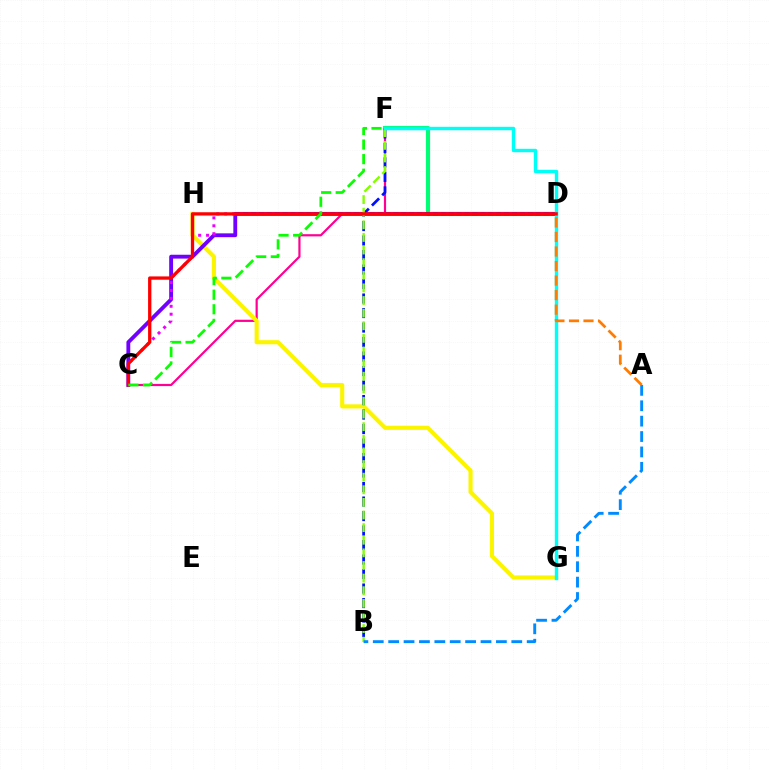{('C', 'F'): [{'color': '#ff0094', 'line_style': 'solid', 'thickness': 1.58}, {'color': '#08ff00', 'line_style': 'dashed', 'thickness': 1.98}], ('G', 'H'): [{'color': '#fcf500', 'line_style': 'solid', 'thickness': 2.98}], ('D', 'F'): [{'color': '#00ff74', 'line_style': 'solid', 'thickness': 2.99}], ('B', 'F'): [{'color': '#0010ff', 'line_style': 'dashed', 'thickness': 1.97}, {'color': '#84ff00', 'line_style': 'dashed', 'thickness': 1.71}], ('C', 'D'): [{'color': '#7200ff', 'line_style': 'solid', 'thickness': 2.77}, {'color': '#ee00ff', 'line_style': 'dotted', 'thickness': 2.15}, {'color': '#ff0000', 'line_style': 'solid', 'thickness': 2.37}], ('F', 'G'): [{'color': '#00fff6', 'line_style': 'solid', 'thickness': 2.46}], ('A', 'B'): [{'color': '#008cff', 'line_style': 'dashed', 'thickness': 2.09}], ('A', 'D'): [{'color': '#ff7c00', 'line_style': 'dashed', 'thickness': 1.97}]}